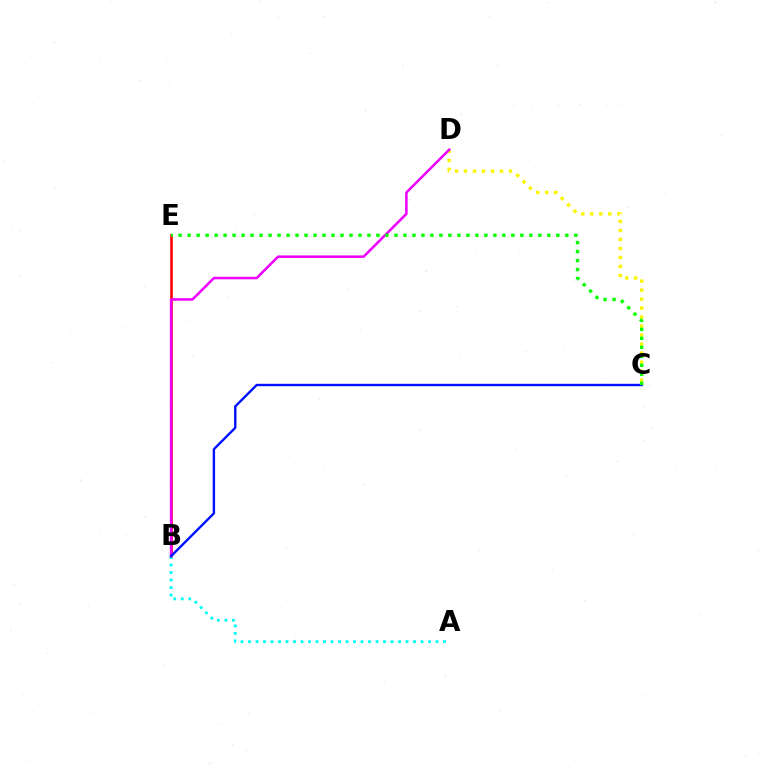{('C', 'D'): [{'color': '#fcf500', 'line_style': 'dotted', 'thickness': 2.45}], ('B', 'E'): [{'color': '#ff0000', 'line_style': 'solid', 'thickness': 1.89}], ('A', 'B'): [{'color': '#00fff6', 'line_style': 'dotted', 'thickness': 2.04}], ('B', 'D'): [{'color': '#ee00ff', 'line_style': 'solid', 'thickness': 1.82}], ('B', 'C'): [{'color': '#0010ff', 'line_style': 'solid', 'thickness': 1.72}], ('C', 'E'): [{'color': '#08ff00', 'line_style': 'dotted', 'thickness': 2.44}]}